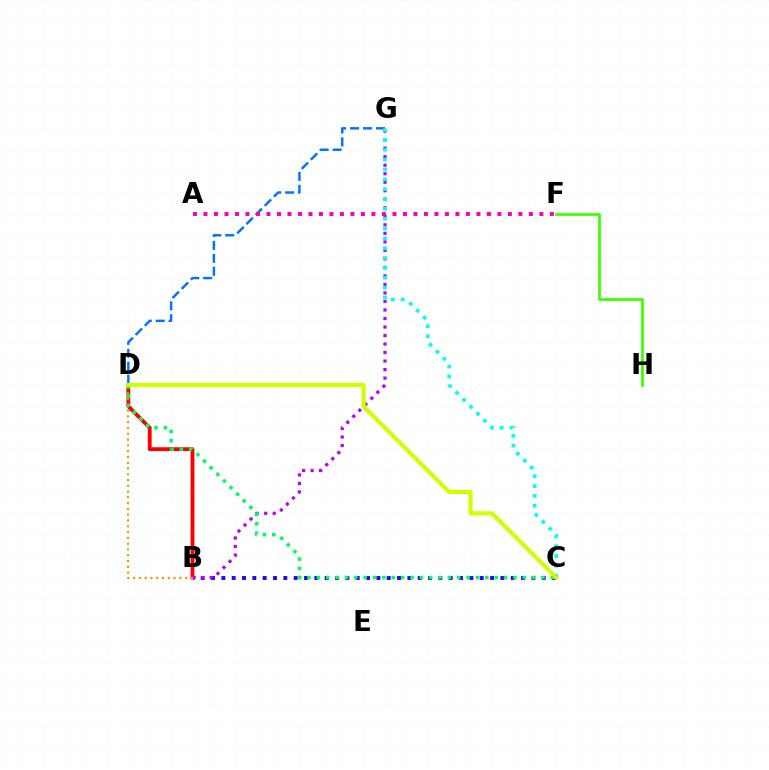{('B', 'C'): [{'color': '#2500ff', 'line_style': 'dotted', 'thickness': 2.81}], ('B', 'D'): [{'color': '#ff0000', 'line_style': 'solid', 'thickness': 2.76}, {'color': '#ff9400', 'line_style': 'dotted', 'thickness': 1.57}], ('D', 'G'): [{'color': '#0074ff', 'line_style': 'dashed', 'thickness': 1.76}], ('B', 'G'): [{'color': '#b900ff', 'line_style': 'dotted', 'thickness': 2.31}], ('A', 'F'): [{'color': '#ff00ac', 'line_style': 'dotted', 'thickness': 2.85}], ('C', 'G'): [{'color': '#00fff6', 'line_style': 'dotted', 'thickness': 2.68}], ('F', 'H'): [{'color': '#3dff00', 'line_style': 'solid', 'thickness': 1.98}], ('C', 'D'): [{'color': '#00ff5c', 'line_style': 'dotted', 'thickness': 2.54}, {'color': '#d1ff00', 'line_style': 'solid', 'thickness': 2.99}]}